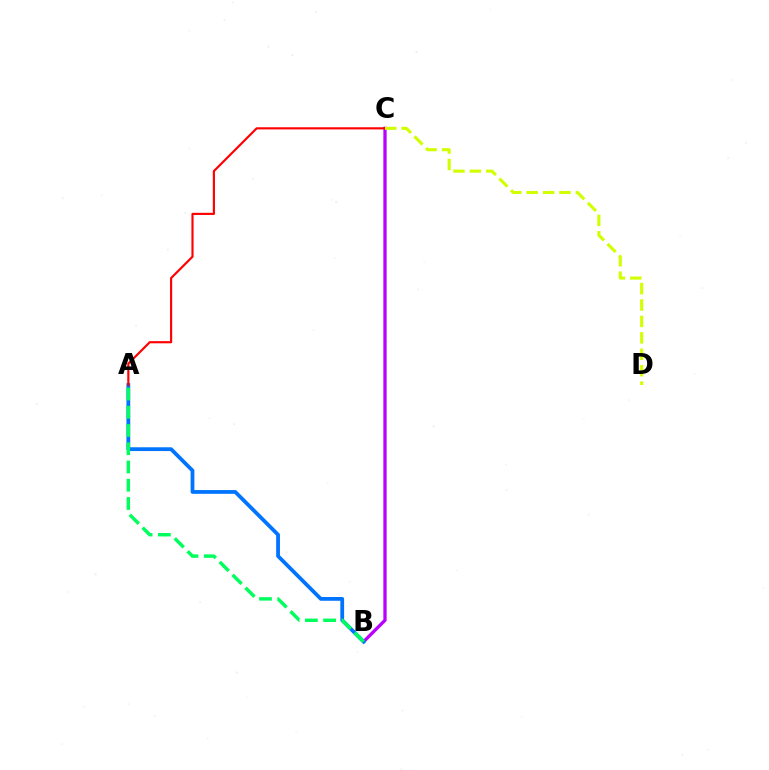{('B', 'C'): [{'color': '#b900ff', 'line_style': 'solid', 'thickness': 2.36}], ('A', 'B'): [{'color': '#0074ff', 'line_style': 'solid', 'thickness': 2.72}, {'color': '#00ff5c', 'line_style': 'dashed', 'thickness': 2.48}], ('A', 'C'): [{'color': '#ff0000', 'line_style': 'solid', 'thickness': 1.55}], ('C', 'D'): [{'color': '#d1ff00', 'line_style': 'dashed', 'thickness': 2.23}]}